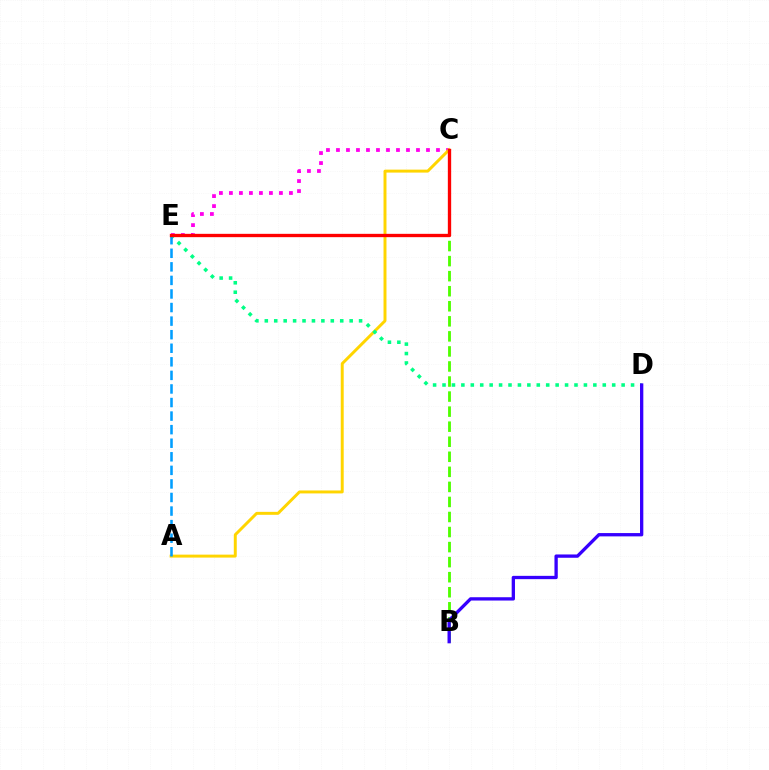{('B', 'C'): [{'color': '#4fff00', 'line_style': 'dashed', 'thickness': 2.04}], ('C', 'E'): [{'color': '#ff00ed', 'line_style': 'dotted', 'thickness': 2.72}, {'color': '#ff0000', 'line_style': 'solid', 'thickness': 2.4}], ('A', 'C'): [{'color': '#ffd500', 'line_style': 'solid', 'thickness': 2.13}], ('D', 'E'): [{'color': '#00ff86', 'line_style': 'dotted', 'thickness': 2.56}], ('A', 'E'): [{'color': '#009eff', 'line_style': 'dashed', 'thickness': 1.84}], ('B', 'D'): [{'color': '#3700ff', 'line_style': 'solid', 'thickness': 2.38}]}